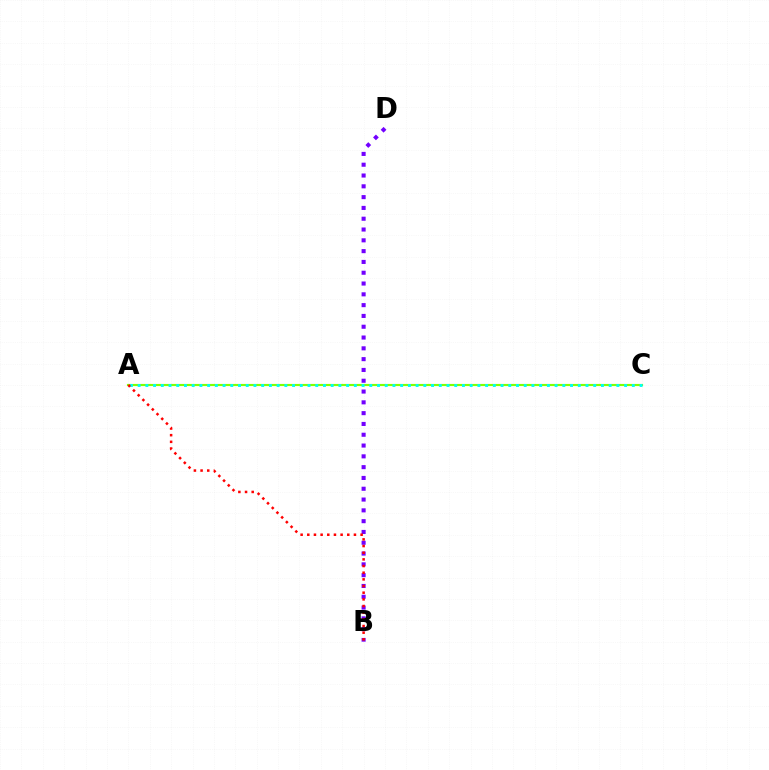{('A', 'C'): [{'color': '#84ff00', 'line_style': 'solid', 'thickness': 1.55}, {'color': '#00fff6', 'line_style': 'dotted', 'thickness': 2.1}], ('B', 'D'): [{'color': '#7200ff', 'line_style': 'dotted', 'thickness': 2.93}], ('A', 'B'): [{'color': '#ff0000', 'line_style': 'dotted', 'thickness': 1.81}]}